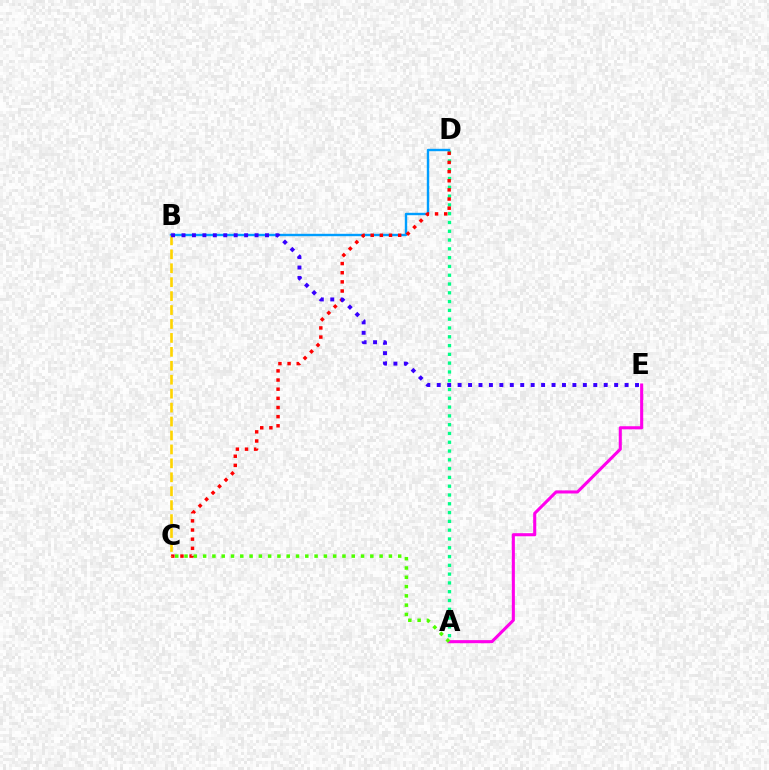{('A', 'D'): [{'color': '#00ff86', 'line_style': 'dotted', 'thickness': 2.39}], ('B', 'D'): [{'color': '#009eff', 'line_style': 'solid', 'thickness': 1.73}], ('C', 'D'): [{'color': '#ff0000', 'line_style': 'dotted', 'thickness': 2.49}], ('A', 'E'): [{'color': '#ff00ed', 'line_style': 'solid', 'thickness': 2.22}], ('B', 'C'): [{'color': '#ffd500', 'line_style': 'dashed', 'thickness': 1.89}], ('A', 'C'): [{'color': '#4fff00', 'line_style': 'dotted', 'thickness': 2.52}], ('B', 'E'): [{'color': '#3700ff', 'line_style': 'dotted', 'thickness': 2.84}]}